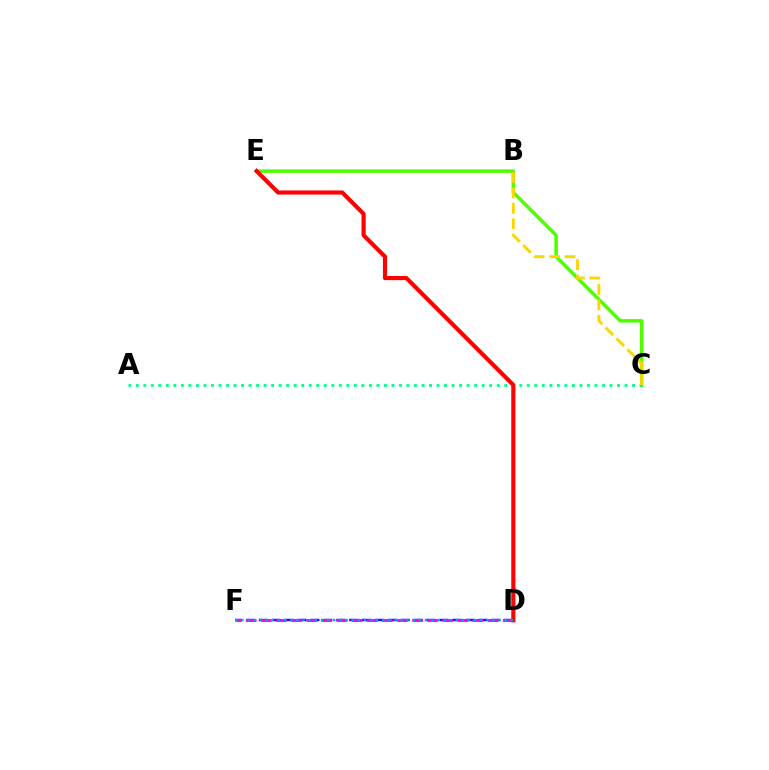{('D', 'F'): [{'color': '#3700ff', 'line_style': 'dashed', 'thickness': 1.75}, {'color': '#ff00ed', 'line_style': 'dashed', 'thickness': 2.05}, {'color': '#009eff', 'line_style': 'dotted', 'thickness': 1.66}], ('C', 'E'): [{'color': '#4fff00', 'line_style': 'solid', 'thickness': 2.54}], ('A', 'C'): [{'color': '#00ff86', 'line_style': 'dotted', 'thickness': 2.04}], ('D', 'E'): [{'color': '#ff0000', 'line_style': 'solid', 'thickness': 2.98}], ('B', 'C'): [{'color': '#ffd500', 'line_style': 'dashed', 'thickness': 2.09}]}